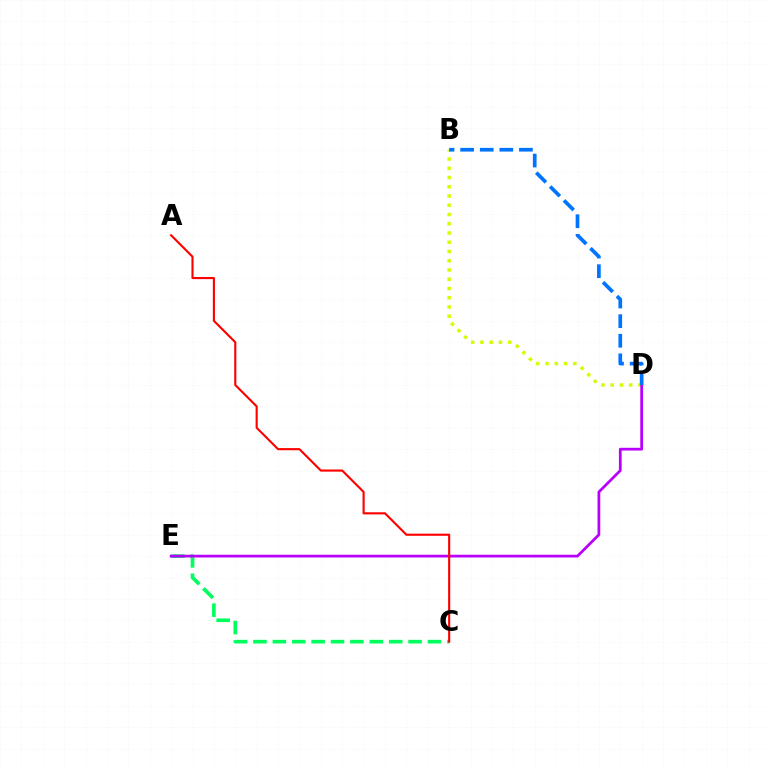{('C', 'E'): [{'color': '#00ff5c', 'line_style': 'dashed', 'thickness': 2.63}], ('B', 'D'): [{'color': '#d1ff00', 'line_style': 'dotted', 'thickness': 2.51}, {'color': '#0074ff', 'line_style': 'dashed', 'thickness': 2.66}], ('D', 'E'): [{'color': '#b900ff', 'line_style': 'solid', 'thickness': 1.98}], ('A', 'C'): [{'color': '#ff0000', 'line_style': 'solid', 'thickness': 1.53}]}